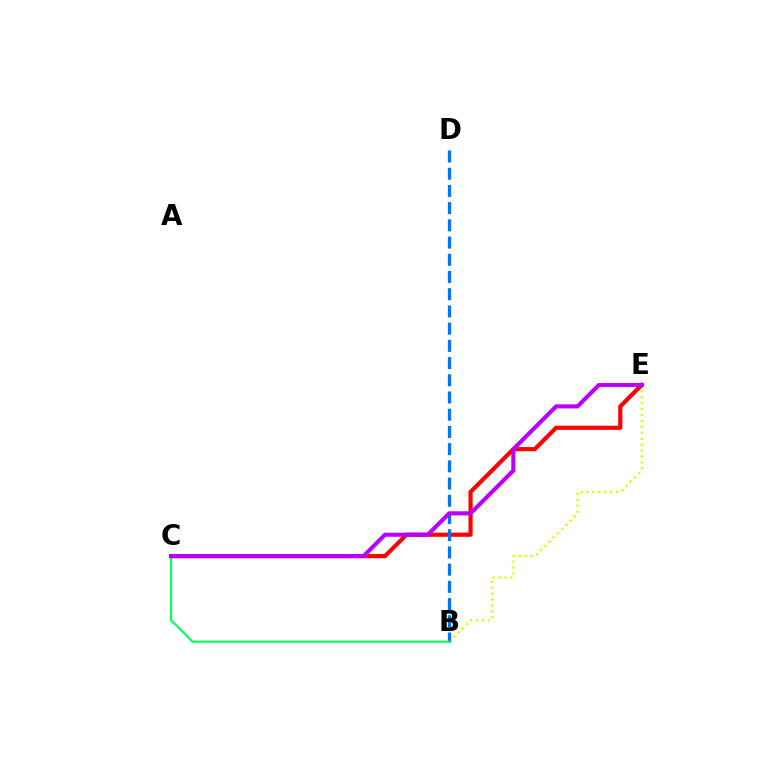{('C', 'E'): [{'color': '#ff0000', 'line_style': 'solid', 'thickness': 3.0}, {'color': '#b900ff', 'line_style': 'solid', 'thickness': 2.95}], ('B', 'E'): [{'color': '#d1ff00', 'line_style': 'dotted', 'thickness': 1.61}], ('B', 'D'): [{'color': '#0074ff', 'line_style': 'dashed', 'thickness': 2.34}], ('B', 'C'): [{'color': '#00ff5c', 'line_style': 'solid', 'thickness': 1.52}]}